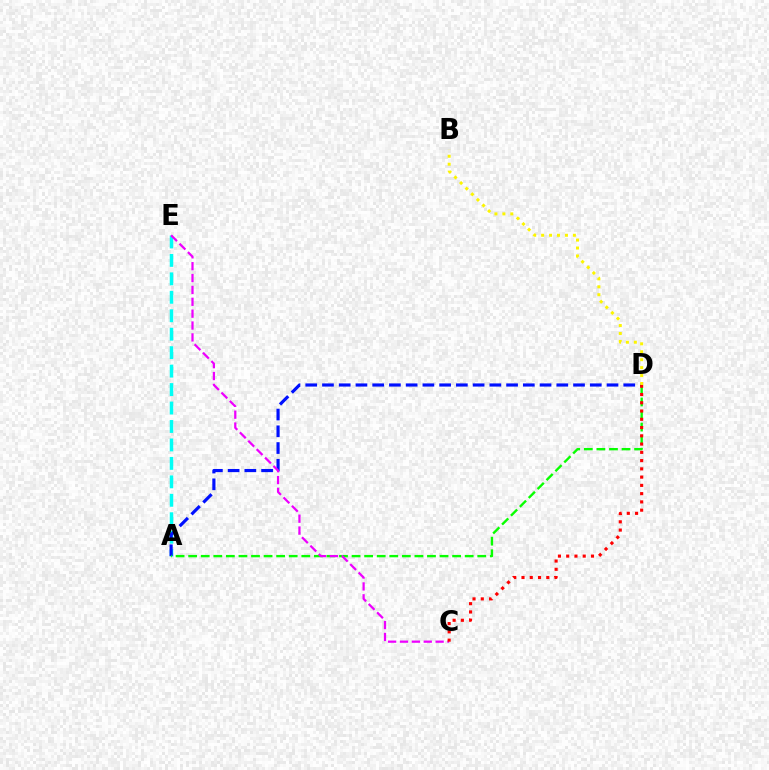{('A', 'E'): [{'color': '#00fff6', 'line_style': 'dashed', 'thickness': 2.51}], ('A', 'D'): [{'color': '#0010ff', 'line_style': 'dashed', 'thickness': 2.27}, {'color': '#08ff00', 'line_style': 'dashed', 'thickness': 1.71}], ('B', 'D'): [{'color': '#fcf500', 'line_style': 'dotted', 'thickness': 2.16}], ('C', 'E'): [{'color': '#ee00ff', 'line_style': 'dashed', 'thickness': 1.61}], ('C', 'D'): [{'color': '#ff0000', 'line_style': 'dotted', 'thickness': 2.24}]}